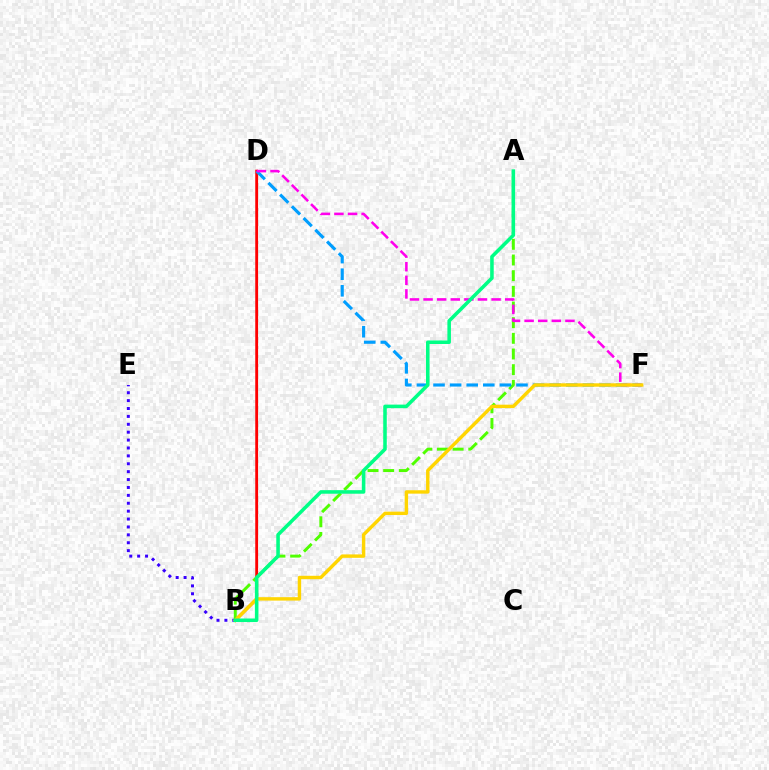{('B', 'E'): [{'color': '#3700ff', 'line_style': 'dotted', 'thickness': 2.15}], ('A', 'B'): [{'color': '#4fff00', 'line_style': 'dashed', 'thickness': 2.13}, {'color': '#00ff86', 'line_style': 'solid', 'thickness': 2.56}], ('B', 'D'): [{'color': '#ff0000', 'line_style': 'solid', 'thickness': 2.04}], ('D', 'F'): [{'color': '#009eff', 'line_style': 'dashed', 'thickness': 2.25}, {'color': '#ff00ed', 'line_style': 'dashed', 'thickness': 1.85}], ('B', 'F'): [{'color': '#ffd500', 'line_style': 'solid', 'thickness': 2.46}]}